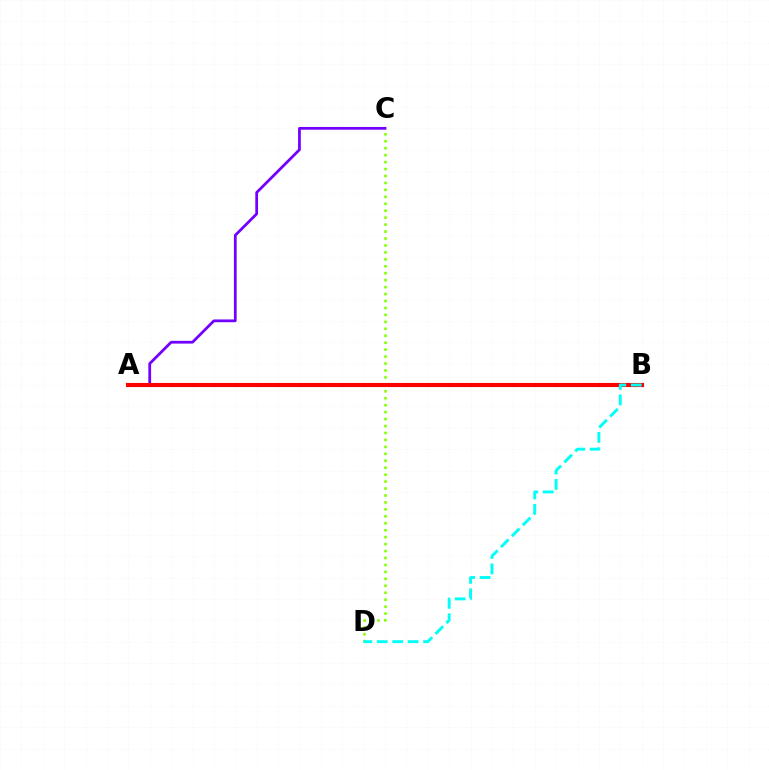{('C', 'D'): [{'color': '#84ff00', 'line_style': 'dotted', 'thickness': 1.89}], ('A', 'C'): [{'color': '#7200ff', 'line_style': 'solid', 'thickness': 1.98}], ('A', 'B'): [{'color': '#ff0000', 'line_style': 'solid', 'thickness': 2.96}], ('B', 'D'): [{'color': '#00fff6', 'line_style': 'dashed', 'thickness': 2.1}]}